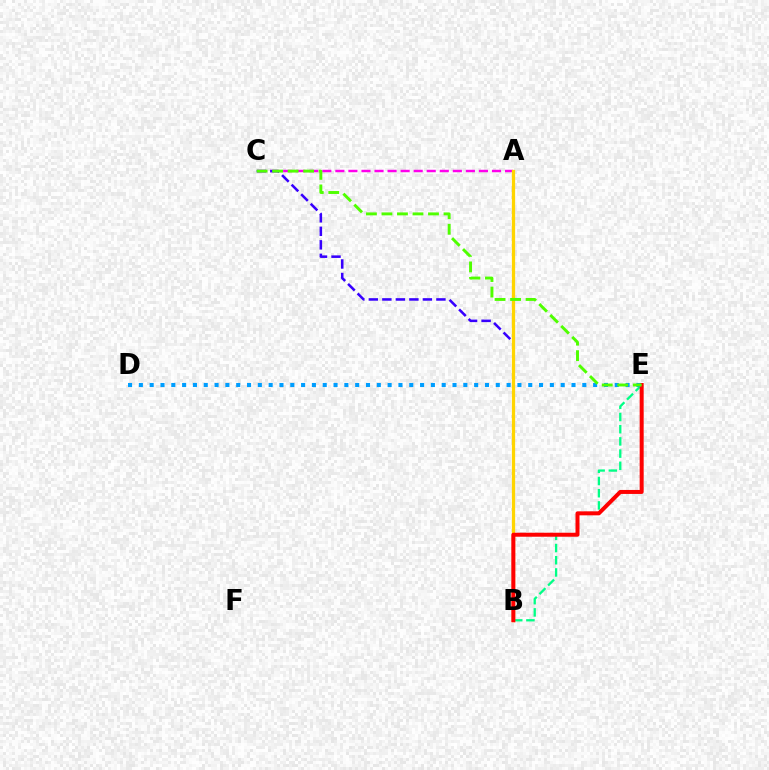{('A', 'C'): [{'color': '#ff00ed', 'line_style': 'dashed', 'thickness': 1.77}], ('B', 'E'): [{'color': '#00ff86', 'line_style': 'dashed', 'thickness': 1.66}, {'color': '#ff0000', 'line_style': 'solid', 'thickness': 2.88}], ('B', 'C'): [{'color': '#3700ff', 'line_style': 'dashed', 'thickness': 1.84}], ('A', 'B'): [{'color': '#ffd500', 'line_style': 'solid', 'thickness': 2.35}], ('D', 'E'): [{'color': '#009eff', 'line_style': 'dotted', 'thickness': 2.94}], ('C', 'E'): [{'color': '#4fff00', 'line_style': 'dashed', 'thickness': 2.11}]}